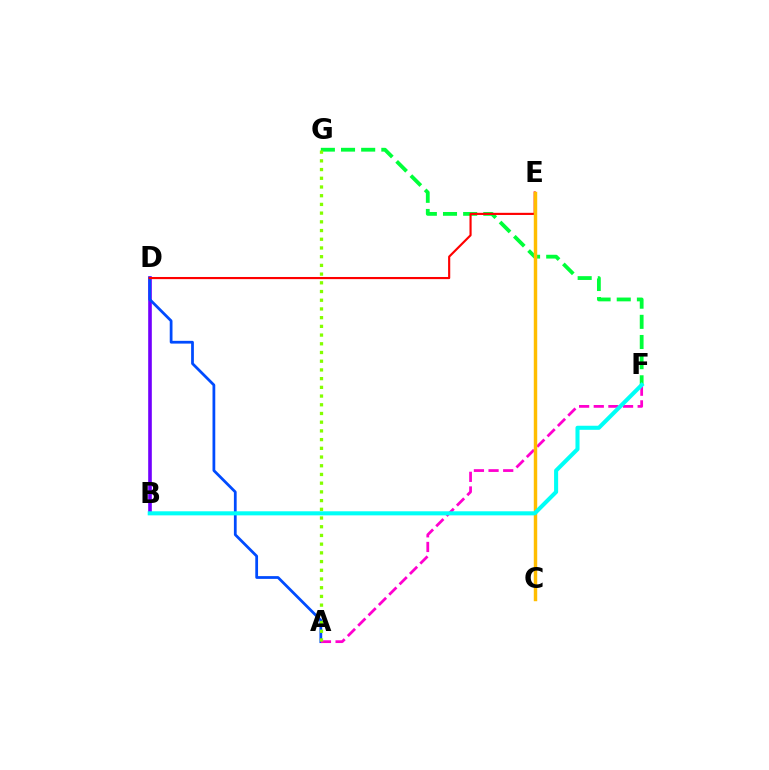{('B', 'D'): [{'color': '#7200ff', 'line_style': 'solid', 'thickness': 2.61}], ('F', 'G'): [{'color': '#00ff39', 'line_style': 'dashed', 'thickness': 2.74}], ('A', 'D'): [{'color': '#004bff', 'line_style': 'solid', 'thickness': 1.99}], ('D', 'E'): [{'color': '#ff0000', 'line_style': 'solid', 'thickness': 1.54}], ('A', 'F'): [{'color': '#ff00cf', 'line_style': 'dashed', 'thickness': 1.99}], ('C', 'E'): [{'color': '#ffbd00', 'line_style': 'solid', 'thickness': 2.48}], ('B', 'F'): [{'color': '#00fff6', 'line_style': 'solid', 'thickness': 2.93}], ('A', 'G'): [{'color': '#84ff00', 'line_style': 'dotted', 'thickness': 2.37}]}